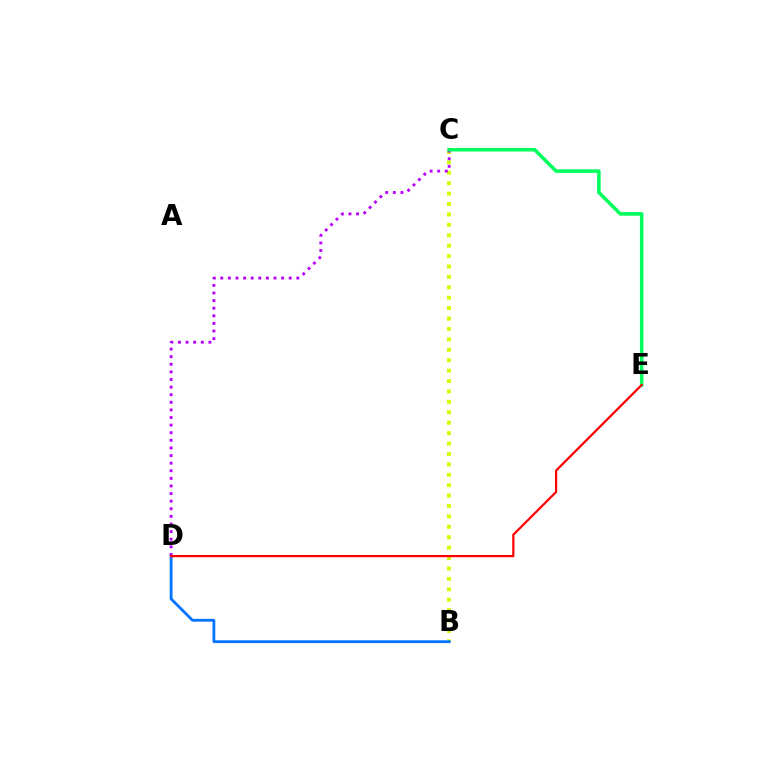{('B', 'C'): [{'color': '#d1ff00', 'line_style': 'dotted', 'thickness': 2.83}], ('C', 'D'): [{'color': '#b900ff', 'line_style': 'dotted', 'thickness': 2.07}], ('B', 'D'): [{'color': '#0074ff', 'line_style': 'solid', 'thickness': 2.01}], ('C', 'E'): [{'color': '#00ff5c', 'line_style': 'solid', 'thickness': 2.56}], ('D', 'E'): [{'color': '#ff0000', 'line_style': 'solid', 'thickness': 1.6}]}